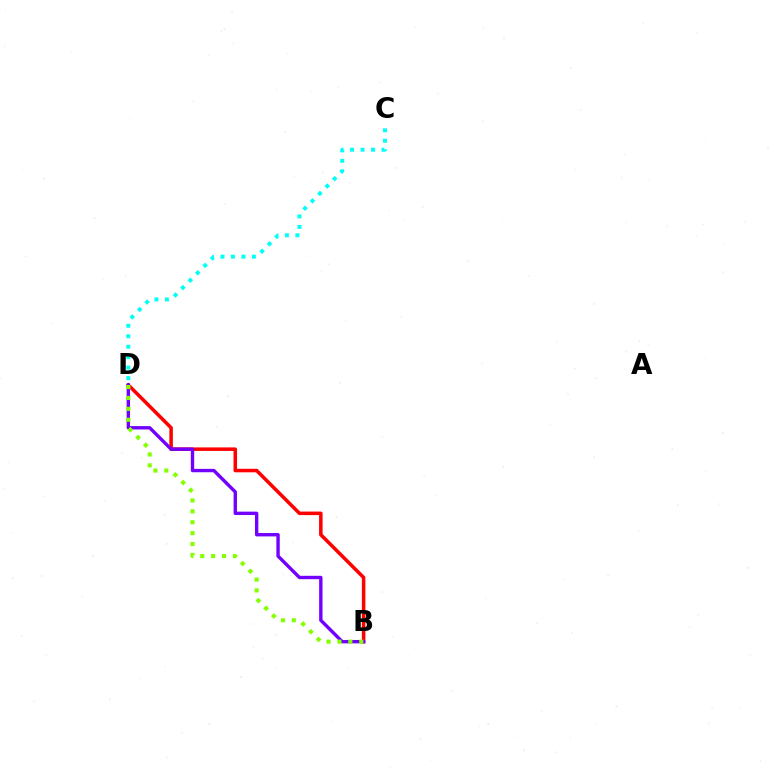{('B', 'D'): [{'color': '#ff0000', 'line_style': 'solid', 'thickness': 2.53}, {'color': '#7200ff', 'line_style': 'solid', 'thickness': 2.43}, {'color': '#84ff00', 'line_style': 'dotted', 'thickness': 2.96}], ('C', 'D'): [{'color': '#00fff6', 'line_style': 'dotted', 'thickness': 2.84}]}